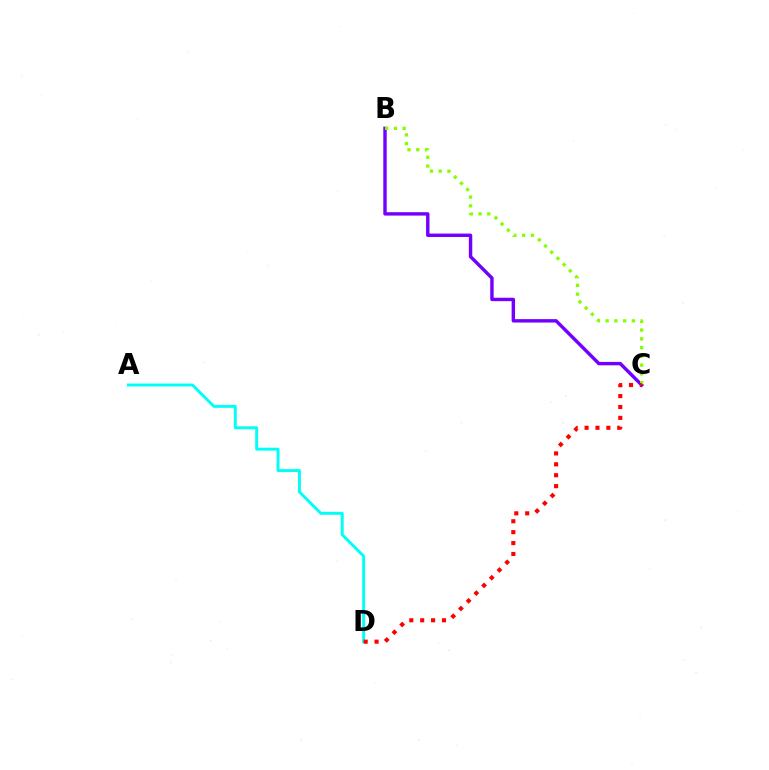{('B', 'C'): [{'color': '#7200ff', 'line_style': 'solid', 'thickness': 2.46}, {'color': '#84ff00', 'line_style': 'dotted', 'thickness': 2.38}], ('A', 'D'): [{'color': '#00fff6', 'line_style': 'solid', 'thickness': 2.11}], ('C', 'D'): [{'color': '#ff0000', 'line_style': 'dotted', 'thickness': 2.96}]}